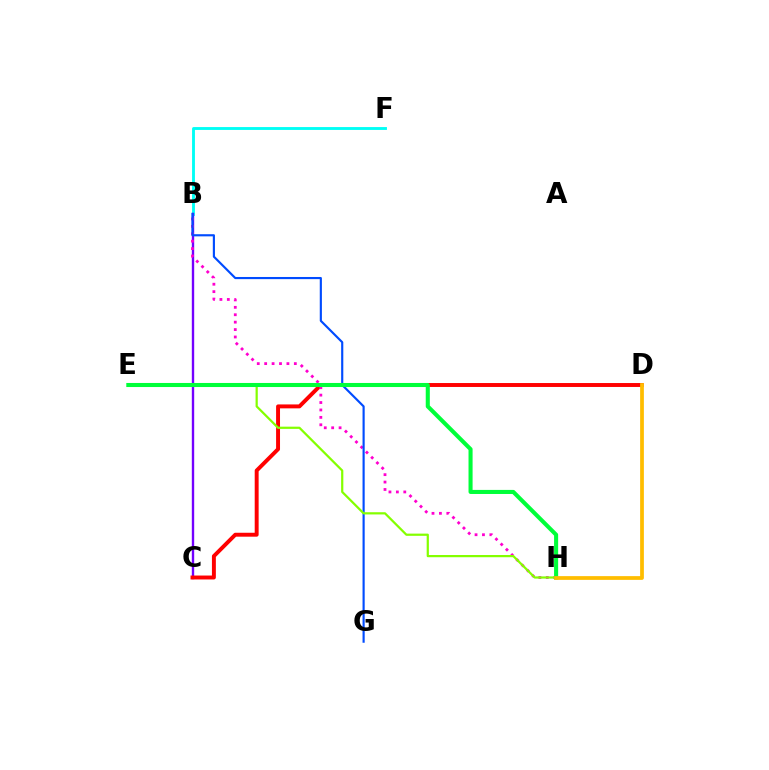{('B', 'F'): [{'color': '#00fff6', 'line_style': 'solid', 'thickness': 2.06}], ('B', 'C'): [{'color': '#7200ff', 'line_style': 'solid', 'thickness': 1.71}], ('C', 'D'): [{'color': '#ff0000', 'line_style': 'solid', 'thickness': 2.83}], ('B', 'H'): [{'color': '#ff00cf', 'line_style': 'dotted', 'thickness': 2.01}], ('B', 'G'): [{'color': '#004bff', 'line_style': 'solid', 'thickness': 1.55}], ('E', 'H'): [{'color': '#84ff00', 'line_style': 'solid', 'thickness': 1.6}, {'color': '#00ff39', 'line_style': 'solid', 'thickness': 2.93}], ('D', 'H'): [{'color': '#ffbd00', 'line_style': 'solid', 'thickness': 2.7}]}